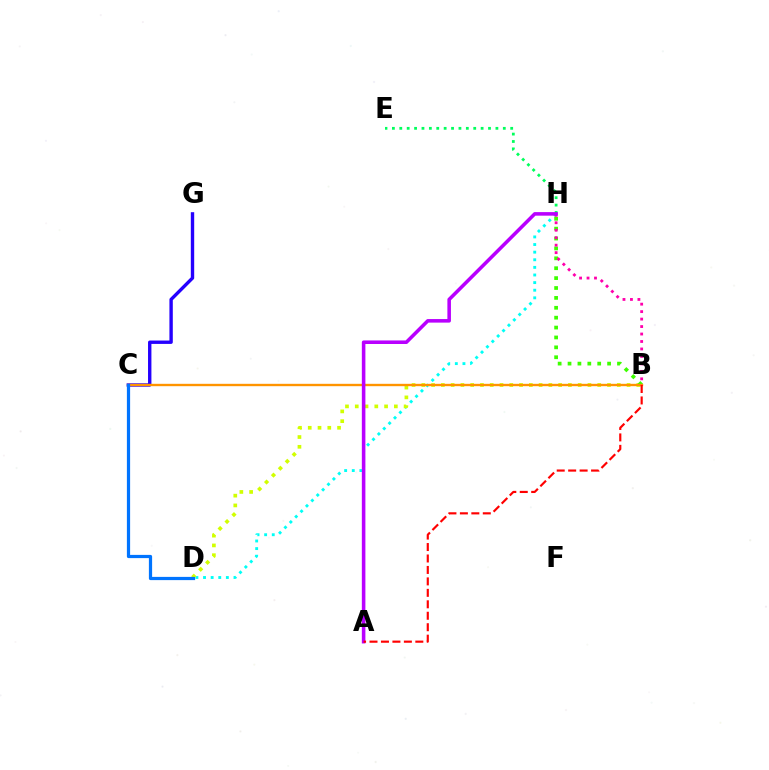{('D', 'H'): [{'color': '#00fff6', 'line_style': 'dotted', 'thickness': 2.07}], ('B', 'D'): [{'color': '#d1ff00', 'line_style': 'dotted', 'thickness': 2.66}], ('B', 'H'): [{'color': '#3dff00', 'line_style': 'dotted', 'thickness': 2.69}, {'color': '#ff00ac', 'line_style': 'dotted', 'thickness': 2.03}], ('C', 'G'): [{'color': '#2500ff', 'line_style': 'solid', 'thickness': 2.44}], ('B', 'C'): [{'color': '#ff9400', 'line_style': 'solid', 'thickness': 1.7}], ('E', 'H'): [{'color': '#00ff5c', 'line_style': 'dotted', 'thickness': 2.01}], ('A', 'H'): [{'color': '#b900ff', 'line_style': 'solid', 'thickness': 2.56}], ('A', 'B'): [{'color': '#ff0000', 'line_style': 'dashed', 'thickness': 1.56}], ('C', 'D'): [{'color': '#0074ff', 'line_style': 'solid', 'thickness': 2.32}]}